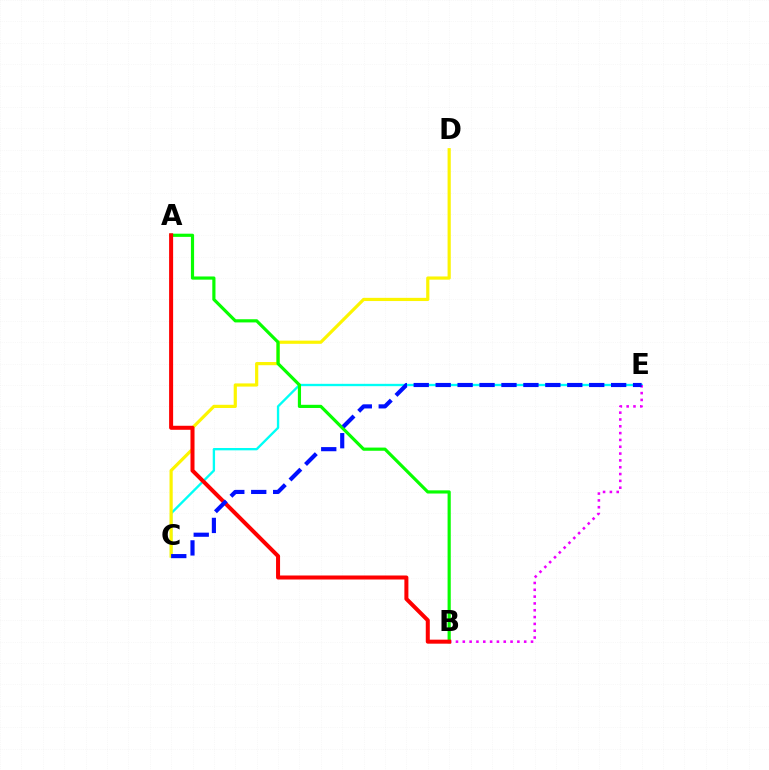{('C', 'E'): [{'color': '#00fff6', 'line_style': 'solid', 'thickness': 1.69}, {'color': '#0010ff', 'line_style': 'dashed', 'thickness': 2.98}], ('C', 'D'): [{'color': '#fcf500', 'line_style': 'solid', 'thickness': 2.3}], ('A', 'B'): [{'color': '#08ff00', 'line_style': 'solid', 'thickness': 2.29}, {'color': '#ff0000', 'line_style': 'solid', 'thickness': 2.89}], ('B', 'E'): [{'color': '#ee00ff', 'line_style': 'dotted', 'thickness': 1.85}]}